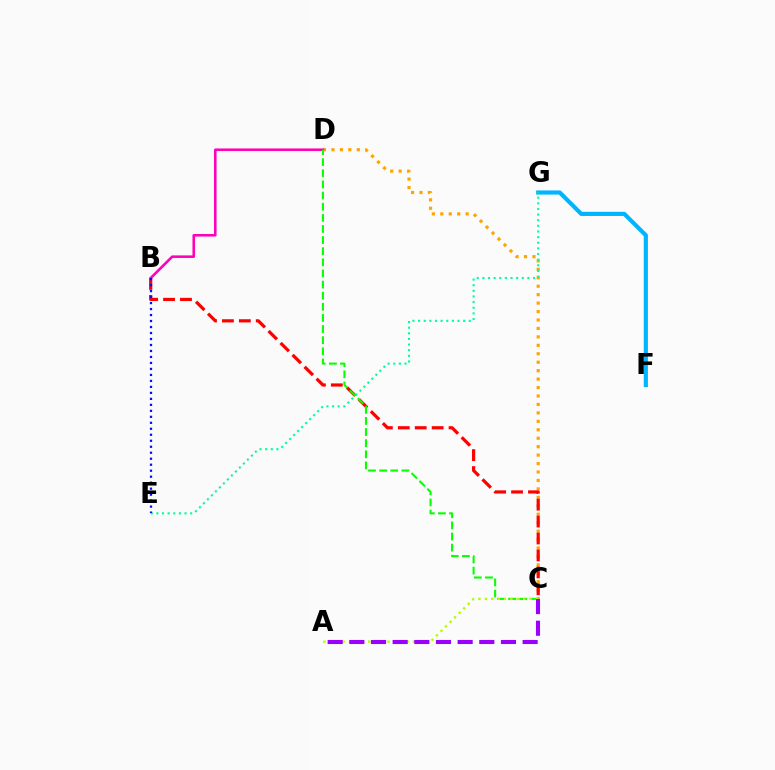{('C', 'D'): [{'color': '#ffa500', 'line_style': 'dotted', 'thickness': 2.29}, {'color': '#08ff00', 'line_style': 'dashed', 'thickness': 1.51}], ('B', 'C'): [{'color': '#ff0000', 'line_style': 'dashed', 'thickness': 2.3}], ('F', 'G'): [{'color': '#00b5ff', 'line_style': 'solid', 'thickness': 2.99}], ('E', 'G'): [{'color': '#00ff9d', 'line_style': 'dotted', 'thickness': 1.53}], ('B', 'D'): [{'color': '#ff00bd', 'line_style': 'solid', 'thickness': 1.85}], ('A', 'C'): [{'color': '#b3ff00', 'line_style': 'dotted', 'thickness': 1.74}, {'color': '#9b00ff', 'line_style': 'dashed', 'thickness': 2.94}], ('B', 'E'): [{'color': '#0010ff', 'line_style': 'dotted', 'thickness': 1.63}]}